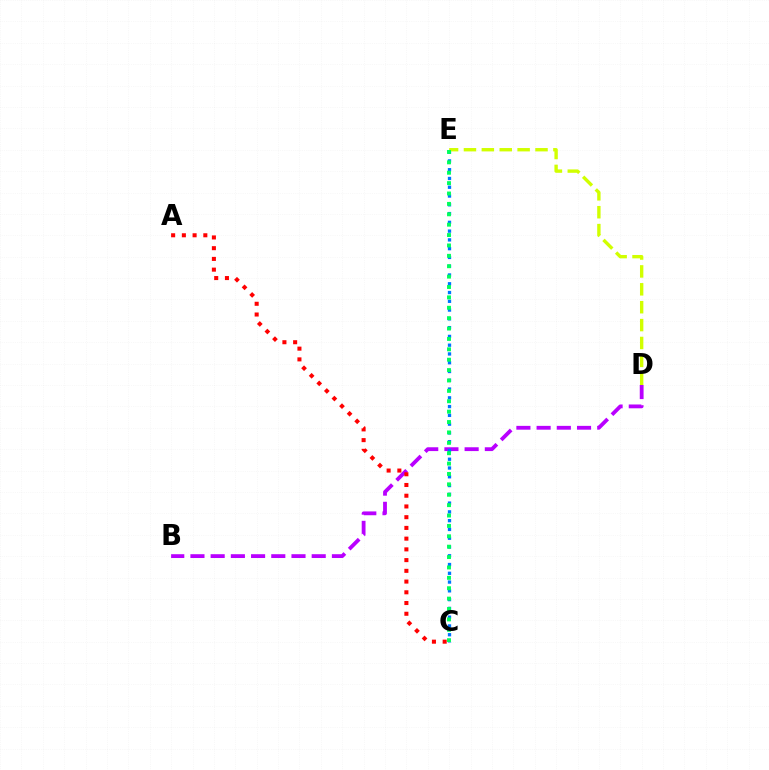{('B', 'D'): [{'color': '#b900ff', 'line_style': 'dashed', 'thickness': 2.75}], ('C', 'E'): [{'color': '#0074ff', 'line_style': 'dotted', 'thickness': 2.38}, {'color': '#00ff5c', 'line_style': 'dotted', 'thickness': 2.82}], ('D', 'E'): [{'color': '#d1ff00', 'line_style': 'dashed', 'thickness': 2.43}], ('A', 'C'): [{'color': '#ff0000', 'line_style': 'dotted', 'thickness': 2.92}]}